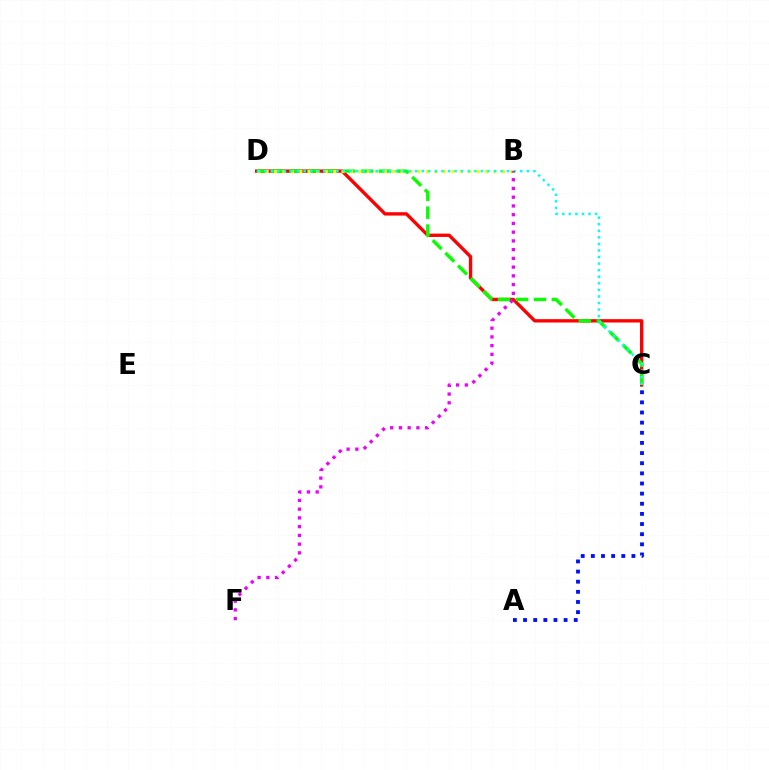{('C', 'D'): [{'color': '#ff0000', 'line_style': 'solid', 'thickness': 2.41}, {'color': '#08ff00', 'line_style': 'dashed', 'thickness': 2.44}, {'color': '#00fff6', 'line_style': 'dotted', 'thickness': 1.78}], ('B', 'D'): [{'color': '#fcf500', 'line_style': 'dotted', 'thickness': 2.29}], ('A', 'C'): [{'color': '#0010ff', 'line_style': 'dotted', 'thickness': 2.75}], ('B', 'F'): [{'color': '#ee00ff', 'line_style': 'dotted', 'thickness': 2.37}]}